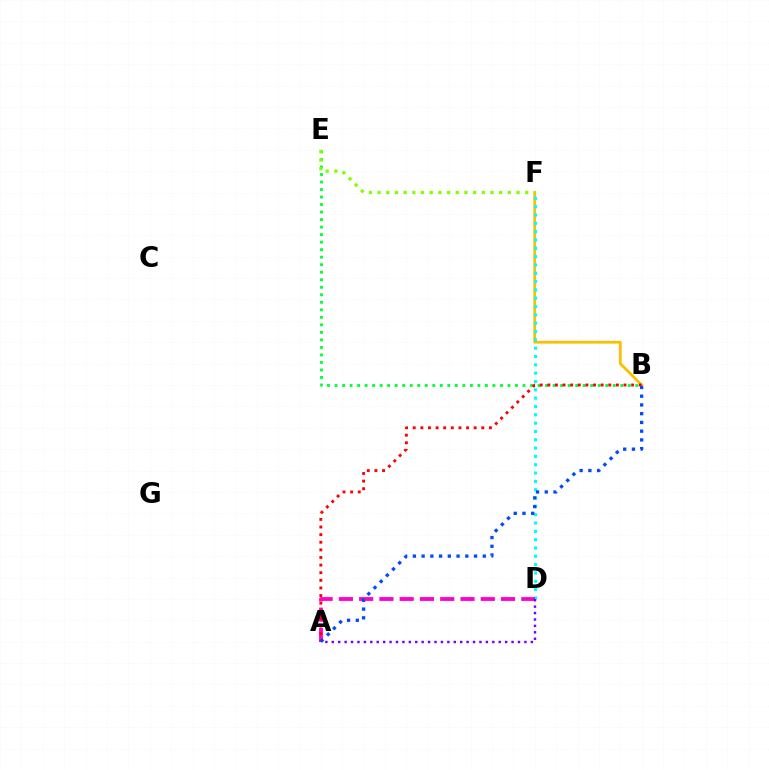{('B', 'F'): [{'color': '#ffbd00', 'line_style': 'solid', 'thickness': 2.01}], ('B', 'E'): [{'color': '#00ff39', 'line_style': 'dotted', 'thickness': 2.04}], ('E', 'F'): [{'color': '#84ff00', 'line_style': 'dotted', 'thickness': 2.36}], ('D', 'F'): [{'color': '#00fff6', 'line_style': 'dotted', 'thickness': 2.26}], ('A', 'D'): [{'color': '#ff00cf', 'line_style': 'dashed', 'thickness': 2.75}, {'color': '#7200ff', 'line_style': 'dotted', 'thickness': 1.74}], ('A', 'B'): [{'color': '#ff0000', 'line_style': 'dotted', 'thickness': 2.07}, {'color': '#004bff', 'line_style': 'dotted', 'thickness': 2.37}]}